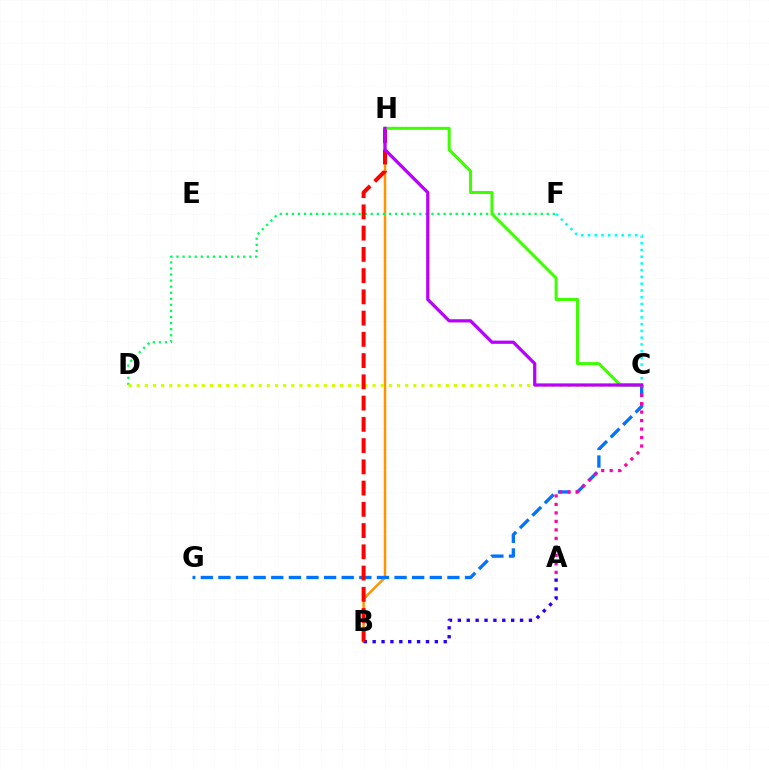{('B', 'H'): [{'color': '#ff9400', 'line_style': 'solid', 'thickness': 1.81}, {'color': '#ff0000', 'line_style': 'dashed', 'thickness': 2.89}], ('D', 'F'): [{'color': '#00ff5c', 'line_style': 'dotted', 'thickness': 1.65}], ('C', 'G'): [{'color': '#0074ff', 'line_style': 'dashed', 'thickness': 2.39}], ('C', 'D'): [{'color': '#d1ff00', 'line_style': 'dotted', 'thickness': 2.21}], ('A', 'B'): [{'color': '#2500ff', 'line_style': 'dotted', 'thickness': 2.41}], ('A', 'C'): [{'color': '#ff00ac', 'line_style': 'dotted', 'thickness': 2.31}], ('C', 'H'): [{'color': '#3dff00', 'line_style': 'solid', 'thickness': 2.17}, {'color': '#b900ff', 'line_style': 'solid', 'thickness': 2.33}], ('C', 'F'): [{'color': '#00fff6', 'line_style': 'dotted', 'thickness': 1.83}]}